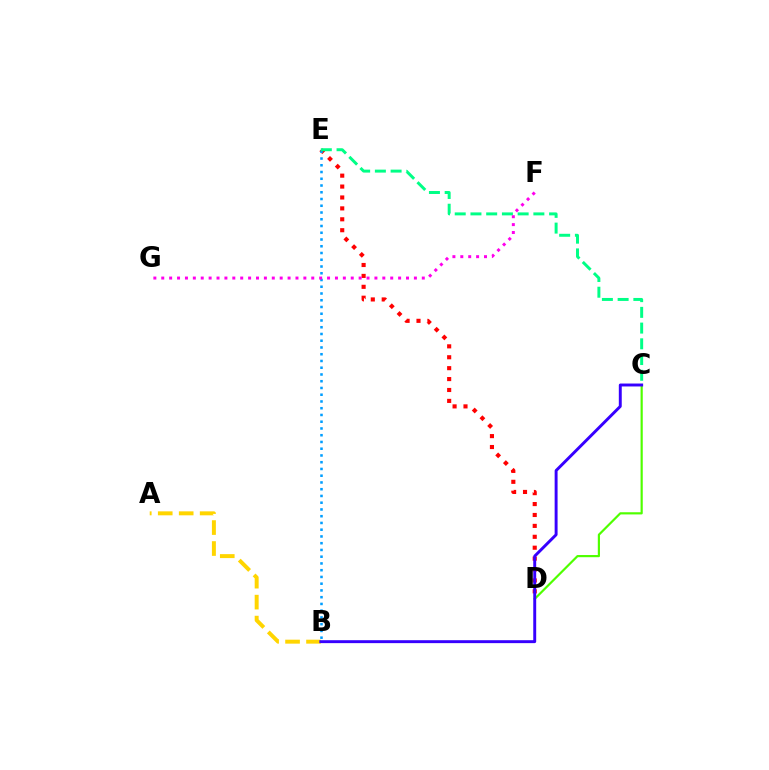{('D', 'E'): [{'color': '#ff0000', 'line_style': 'dotted', 'thickness': 2.96}], ('B', 'E'): [{'color': '#009eff', 'line_style': 'dotted', 'thickness': 1.83}], ('C', 'E'): [{'color': '#00ff86', 'line_style': 'dashed', 'thickness': 2.14}], ('A', 'B'): [{'color': '#ffd500', 'line_style': 'dashed', 'thickness': 2.85}], ('C', 'D'): [{'color': '#4fff00', 'line_style': 'solid', 'thickness': 1.57}], ('F', 'G'): [{'color': '#ff00ed', 'line_style': 'dotted', 'thickness': 2.15}], ('B', 'C'): [{'color': '#3700ff', 'line_style': 'solid', 'thickness': 2.11}]}